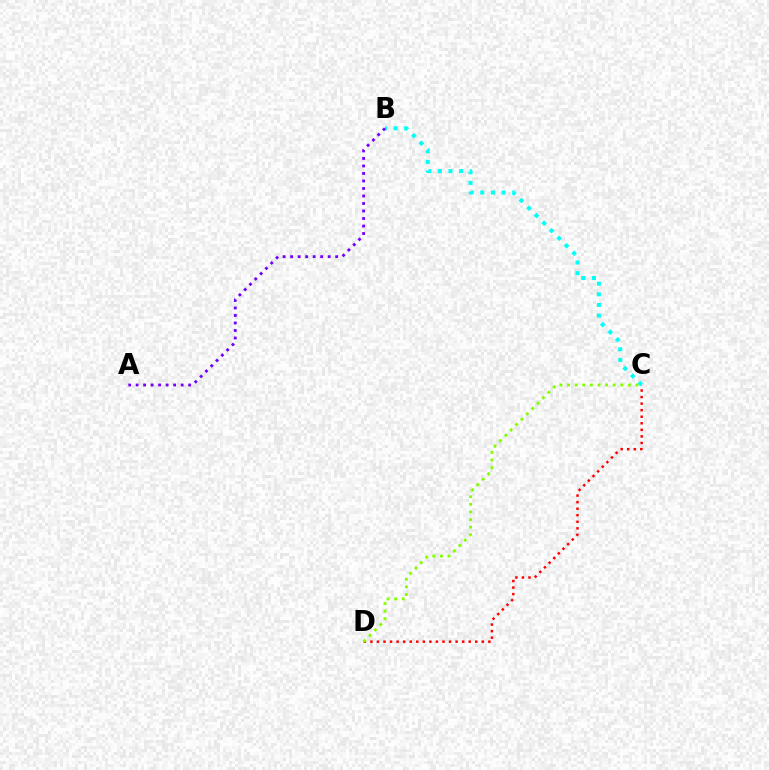{('C', 'D'): [{'color': '#ff0000', 'line_style': 'dotted', 'thickness': 1.78}, {'color': '#84ff00', 'line_style': 'dotted', 'thickness': 2.07}], ('B', 'C'): [{'color': '#00fff6', 'line_style': 'dotted', 'thickness': 2.89}], ('A', 'B'): [{'color': '#7200ff', 'line_style': 'dotted', 'thickness': 2.04}]}